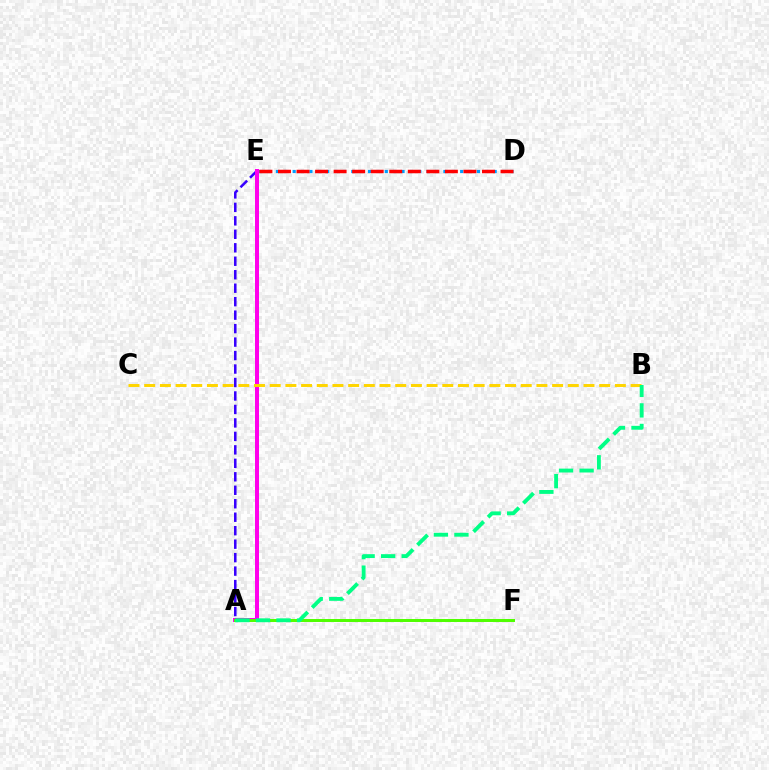{('A', 'E'): [{'color': '#3700ff', 'line_style': 'dashed', 'thickness': 1.83}, {'color': '#ff00ed', 'line_style': 'solid', 'thickness': 2.87}], ('B', 'C'): [{'color': '#ffd500', 'line_style': 'dashed', 'thickness': 2.13}], ('A', 'F'): [{'color': '#4fff00', 'line_style': 'solid', 'thickness': 2.15}], ('A', 'B'): [{'color': '#00ff86', 'line_style': 'dashed', 'thickness': 2.79}], ('D', 'E'): [{'color': '#009eff', 'line_style': 'dotted', 'thickness': 2.28}, {'color': '#ff0000', 'line_style': 'dashed', 'thickness': 2.52}]}